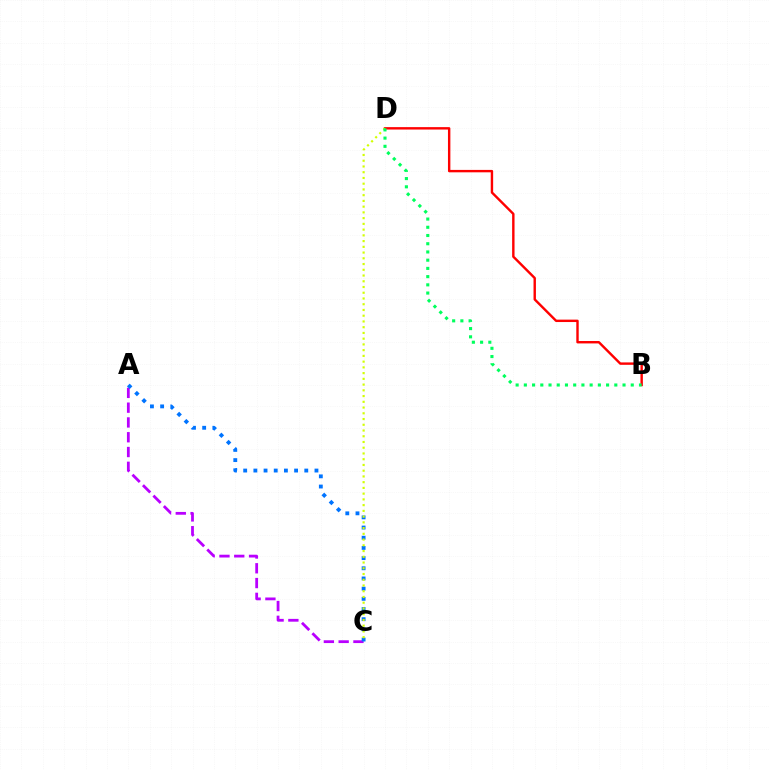{('B', 'D'): [{'color': '#ff0000', 'line_style': 'solid', 'thickness': 1.73}, {'color': '#00ff5c', 'line_style': 'dotted', 'thickness': 2.23}], ('A', 'C'): [{'color': '#b900ff', 'line_style': 'dashed', 'thickness': 2.01}, {'color': '#0074ff', 'line_style': 'dotted', 'thickness': 2.77}], ('C', 'D'): [{'color': '#d1ff00', 'line_style': 'dotted', 'thickness': 1.56}]}